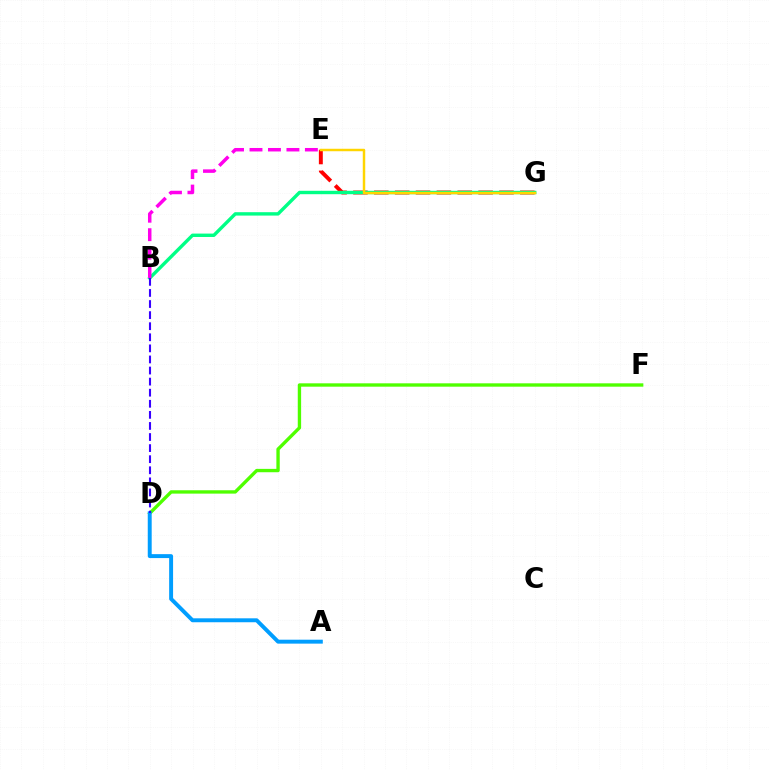{('E', 'G'): [{'color': '#ff0000', 'line_style': 'dashed', 'thickness': 2.83}, {'color': '#ffd500', 'line_style': 'solid', 'thickness': 1.78}], ('D', 'F'): [{'color': '#4fff00', 'line_style': 'solid', 'thickness': 2.42}], ('A', 'D'): [{'color': '#009eff', 'line_style': 'solid', 'thickness': 2.83}], ('B', 'G'): [{'color': '#00ff86', 'line_style': 'solid', 'thickness': 2.44}], ('B', 'E'): [{'color': '#ff00ed', 'line_style': 'dashed', 'thickness': 2.51}], ('B', 'D'): [{'color': '#3700ff', 'line_style': 'dashed', 'thickness': 1.51}]}